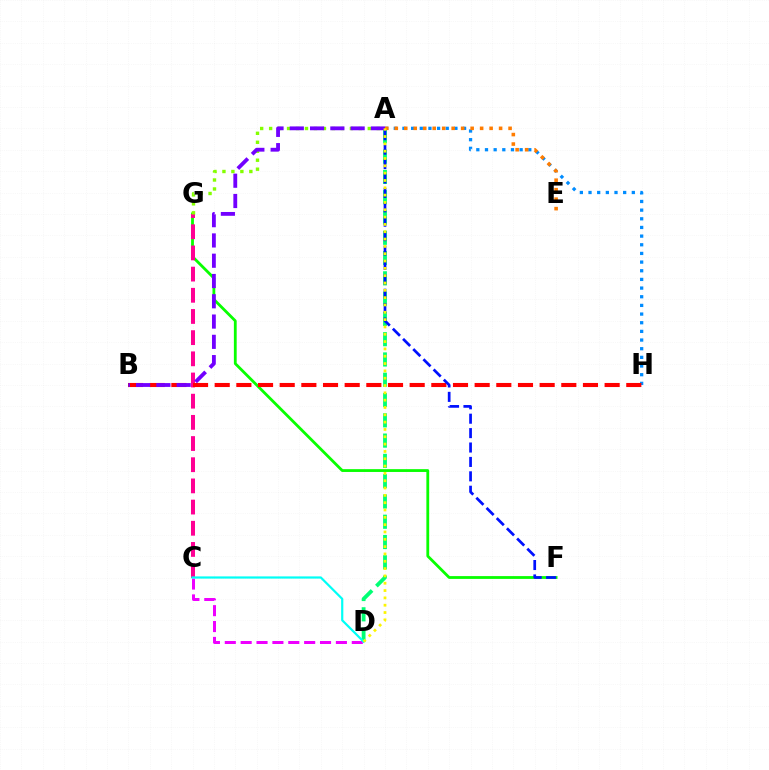{('F', 'G'): [{'color': '#08ff00', 'line_style': 'solid', 'thickness': 2.02}], ('C', 'G'): [{'color': '#ff0094', 'line_style': 'dashed', 'thickness': 2.88}], ('A', 'H'): [{'color': '#008cff', 'line_style': 'dotted', 'thickness': 2.35}], ('B', 'H'): [{'color': '#ff0000', 'line_style': 'dashed', 'thickness': 2.94}], ('A', 'G'): [{'color': '#84ff00', 'line_style': 'dotted', 'thickness': 2.44}], ('C', 'D'): [{'color': '#ee00ff', 'line_style': 'dashed', 'thickness': 2.16}, {'color': '#00fff6', 'line_style': 'solid', 'thickness': 1.59}], ('A', 'D'): [{'color': '#00ff74', 'line_style': 'dashed', 'thickness': 2.76}, {'color': '#fcf500', 'line_style': 'dotted', 'thickness': 1.99}], ('A', 'E'): [{'color': '#ff7c00', 'line_style': 'dotted', 'thickness': 2.58}], ('A', 'F'): [{'color': '#0010ff', 'line_style': 'dashed', 'thickness': 1.96}], ('A', 'B'): [{'color': '#7200ff', 'line_style': 'dashed', 'thickness': 2.75}]}